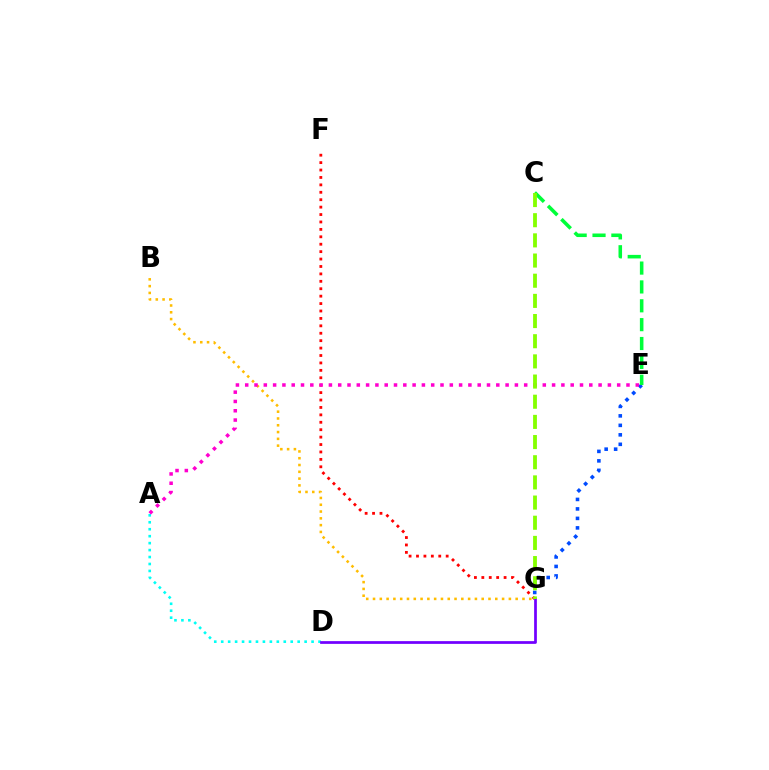{('E', 'G'): [{'color': '#004bff', 'line_style': 'dotted', 'thickness': 2.58}], ('B', 'G'): [{'color': '#ffbd00', 'line_style': 'dotted', 'thickness': 1.85}], ('F', 'G'): [{'color': '#ff0000', 'line_style': 'dotted', 'thickness': 2.02}], ('A', 'D'): [{'color': '#00fff6', 'line_style': 'dotted', 'thickness': 1.89}], ('D', 'G'): [{'color': '#7200ff', 'line_style': 'solid', 'thickness': 1.97}], ('C', 'E'): [{'color': '#00ff39', 'line_style': 'dashed', 'thickness': 2.56}], ('A', 'E'): [{'color': '#ff00cf', 'line_style': 'dotted', 'thickness': 2.53}], ('C', 'G'): [{'color': '#84ff00', 'line_style': 'dashed', 'thickness': 2.74}]}